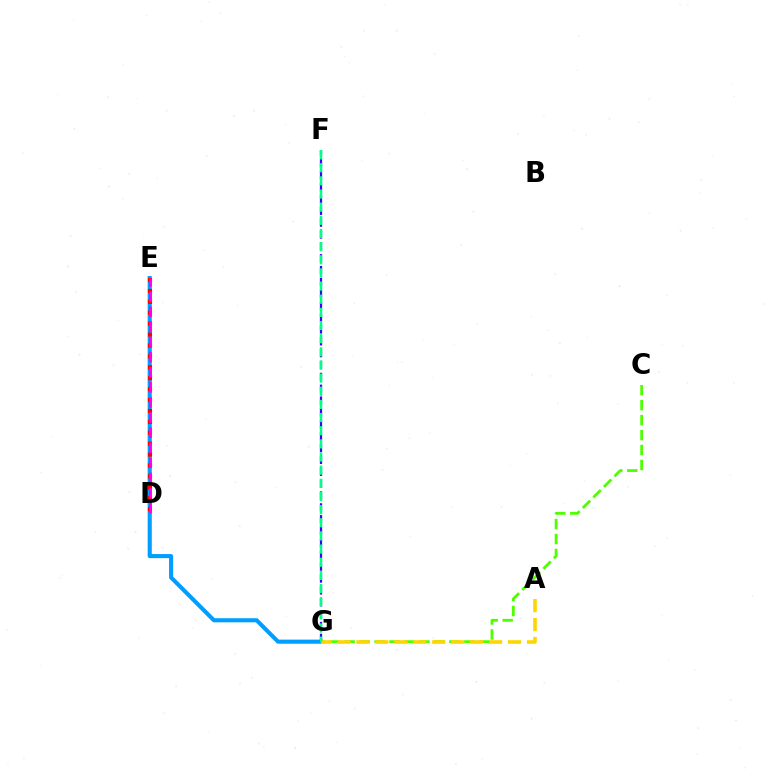{('E', 'G'): [{'color': '#009eff', 'line_style': 'solid', 'thickness': 2.95}], ('D', 'E'): [{'color': '#ff0000', 'line_style': 'dotted', 'thickness': 2.96}, {'color': '#ff00ed', 'line_style': 'dashed', 'thickness': 2.05}], ('F', 'G'): [{'color': '#3700ff', 'line_style': 'dashed', 'thickness': 1.61}, {'color': '#00ff86', 'line_style': 'dashed', 'thickness': 1.79}], ('C', 'G'): [{'color': '#4fff00', 'line_style': 'dashed', 'thickness': 2.03}], ('A', 'G'): [{'color': '#ffd500', 'line_style': 'dashed', 'thickness': 2.57}]}